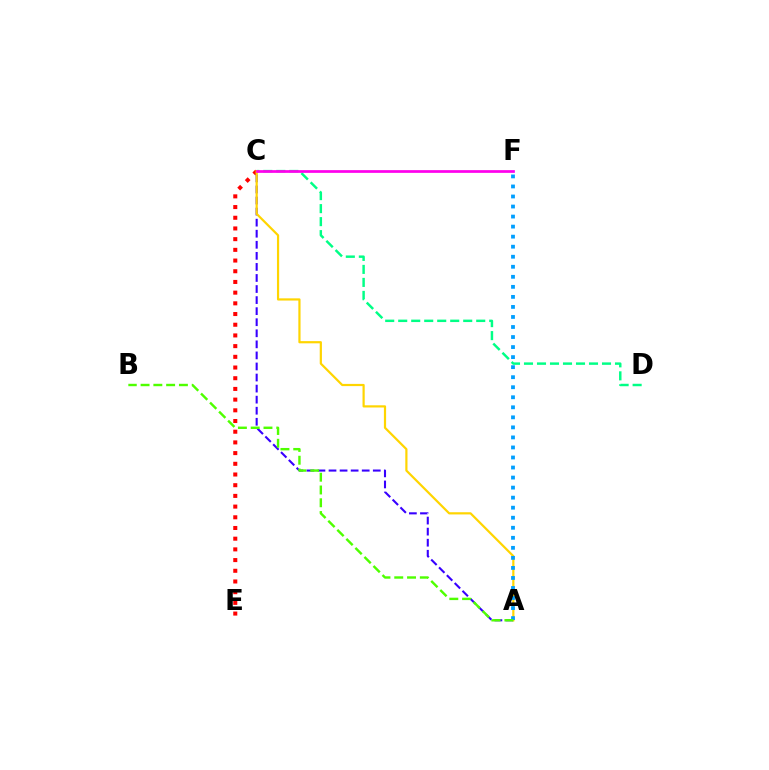{('C', 'D'): [{'color': '#00ff86', 'line_style': 'dashed', 'thickness': 1.77}], ('C', 'E'): [{'color': '#ff0000', 'line_style': 'dotted', 'thickness': 2.91}], ('A', 'C'): [{'color': '#3700ff', 'line_style': 'dashed', 'thickness': 1.5}, {'color': '#ffd500', 'line_style': 'solid', 'thickness': 1.58}], ('A', 'F'): [{'color': '#009eff', 'line_style': 'dotted', 'thickness': 2.73}], ('A', 'B'): [{'color': '#4fff00', 'line_style': 'dashed', 'thickness': 1.74}], ('C', 'F'): [{'color': '#ff00ed', 'line_style': 'solid', 'thickness': 1.95}]}